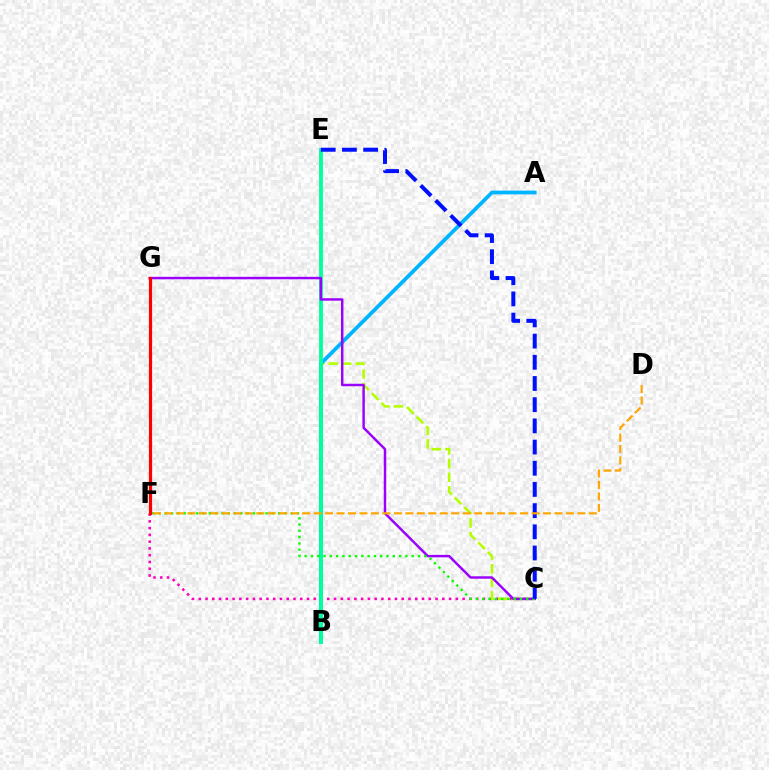{('C', 'F'): [{'color': '#ff00bd', 'line_style': 'dotted', 'thickness': 1.84}, {'color': '#08ff00', 'line_style': 'dotted', 'thickness': 1.71}], ('C', 'E'): [{'color': '#b3ff00', 'line_style': 'dashed', 'thickness': 1.85}, {'color': '#0010ff', 'line_style': 'dashed', 'thickness': 2.88}], ('A', 'B'): [{'color': '#00b5ff', 'line_style': 'solid', 'thickness': 2.69}], ('B', 'E'): [{'color': '#00ff9d', 'line_style': 'solid', 'thickness': 2.74}], ('C', 'G'): [{'color': '#9b00ff', 'line_style': 'solid', 'thickness': 1.76}], ('F', 'G'): [{'color': '#ff0000', 'line_style': 'solid', 'thickness': 2.3}], ('D', 'F'): [{'color': '#ffa500', 'line_style': 'dashed', 'thickness': 1.56}]}